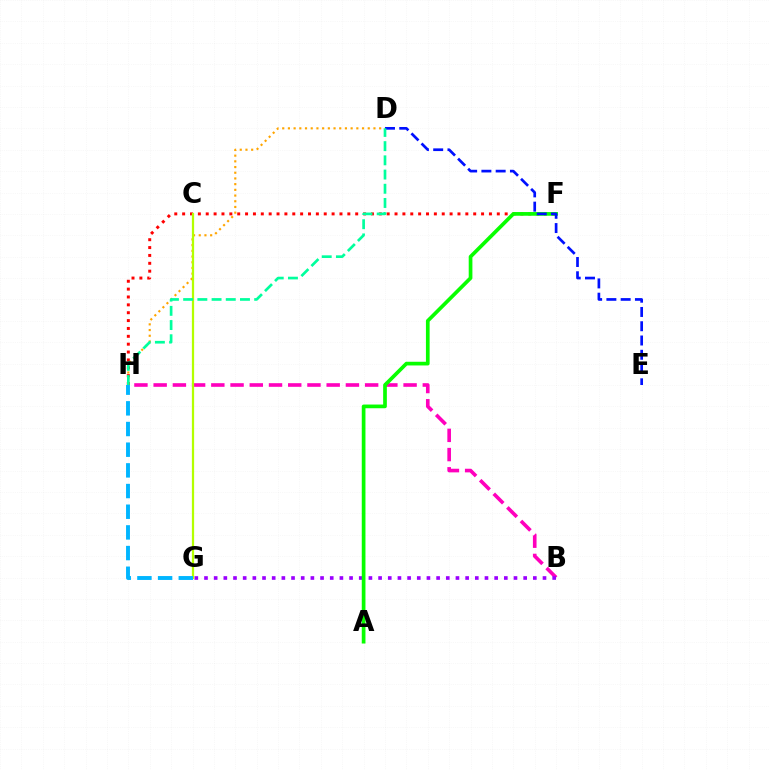{('B', 'H'): [{'color': '#ff00bd', 'line_style': 'dashed', 'thickness': 2.61}], ('D', 'H'): [{'color': '#ffa500', 'line_style': 'dotted', 'thickness': 1.55}, {'color': '#00ff9d', 'line_style': 'dashed', 'thickness': 1.93}], ('F', 'H'): [{'color': '#ff0000', 'line_style': 'dotted', 'thickness': 2.14}], ('B', 'G'): [{'color': '#9b00ff', 'line_style': 'dotted', 'thickness': 2.63}], ('C', 'G'): [{'color': '#b3ff00', 'line_style': 'solid', 'thickness': 1.62}], ('A', 'F'): [{'color': '#08ff00', 'line_style': 'solid', 'thickness': 2.66}], ('D', 'E'): [{'color': '#0010ff', 'line_style': 'dashed', 'thickness': 1.94}], ('G', 'H'): [{'color': '#00b5ff', 'line_style': 'dashed', 'thickness': 2.81}]}